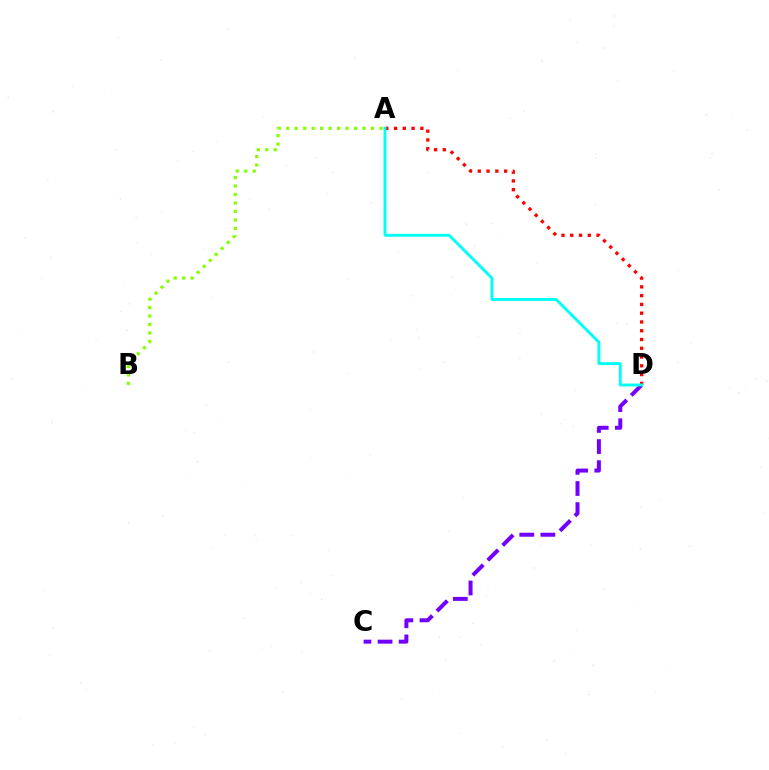{('A', 'D'): [{'color': '#ff0000', 'line_style': 'dotted', 'thickness': 2.38}, {'color': '#00fff6', 'line_style': 'solid', 'thickness': 2.09}], ('C', 'D'): [{'color': '#7200ff', 'line_style': 'dashed', 'thickness': 2.87}], ('A', 'B'): [{'color': '#84ff00', 'line_style': 'dotted', 'thickness': 2.3}]}